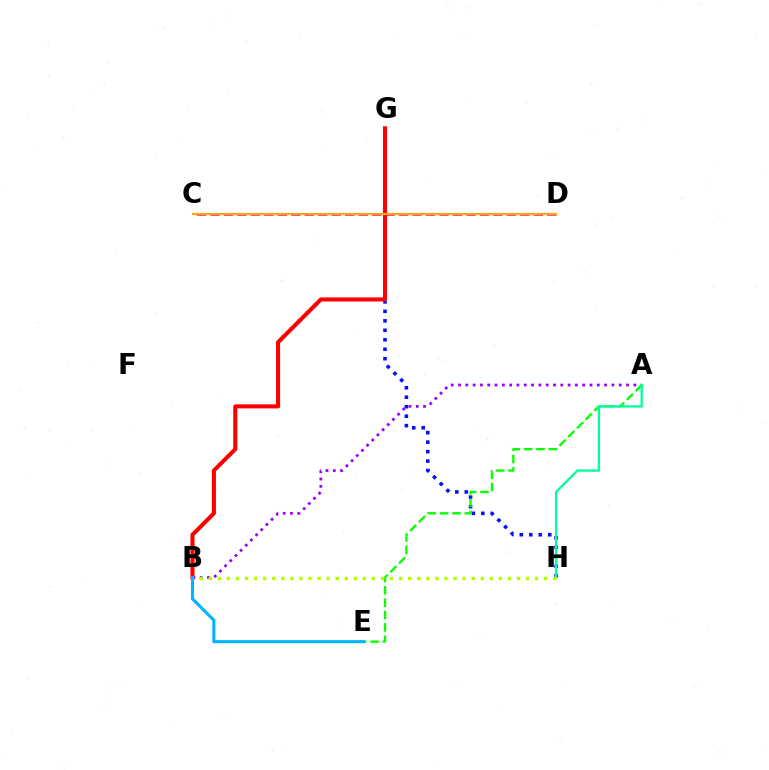{('G', 'H'): [{'color': '#0010ff', 'line_style': 'dotted', 'thickness': 2.57}], ('C', 'D'): [{'color': '#ff00bd', 'line_style': 'dashed', 'thickness': 1.83}, {'color': '#ffa500', 'line_style': 'solid', 'thickness': 1.58}], ('B', 'G'): [{'color': '#ff0000', 'line_style': 'solid', 'thickness': 2.93}], ('A', 'B'): [{'color': '#9b00ff', 'line_style': 'dotted', 'thickness': 1.98}], ('A', 'E'): [{'color': '#08ff00', 'line_style': 'dashed', 'thickness': 1.68}], ('B', 'E'): [{'color': '#00b5ff', 'line_style': 'solid', 'thickness': 2.22}], ('A', 'H'): [{'color': '#00ff9d', 'line_style': 'solid', 'thickness': 1.67}], ('B', 'H'): [{'color': '#b3ff00', 'line_style': 'dotted', 'thickness': 2.46}]}